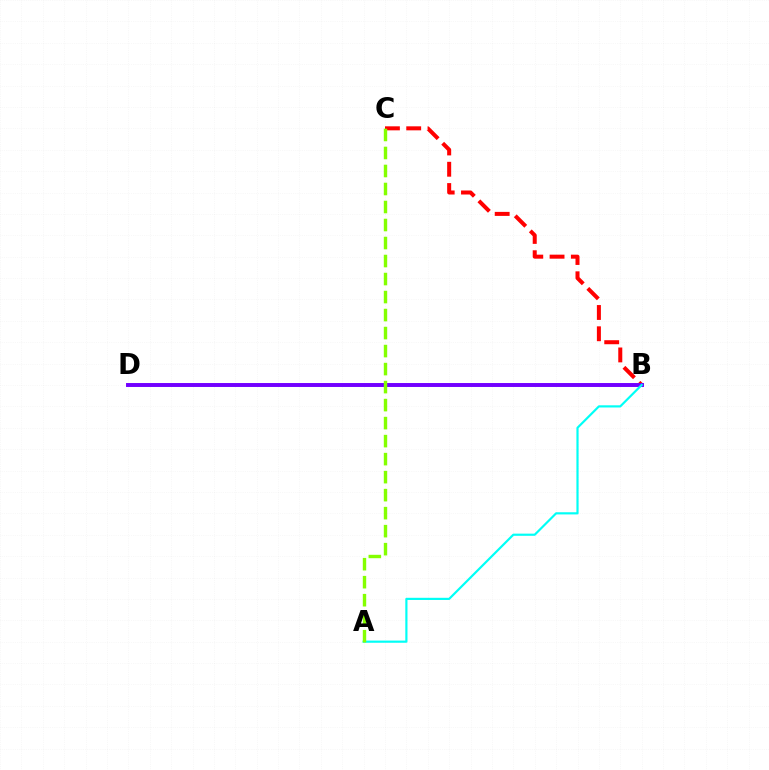{('B', 'C'): [{'color': '#ff0000', 'line_style': 'dashed', 'thickness': 2.89}], ('B', 'D'): [{'color': '#7200ff', 'line_style': 'solid', 'thickness': 2.84}], ('A', 'B'): [{'color': '#00fff6', 'line_style': 'solid', 'thickness': 1.57}], ('A', 'C'): [{'color': '#84ff00', 'line_style': 'dashed', 'thickness': 2.45}]}